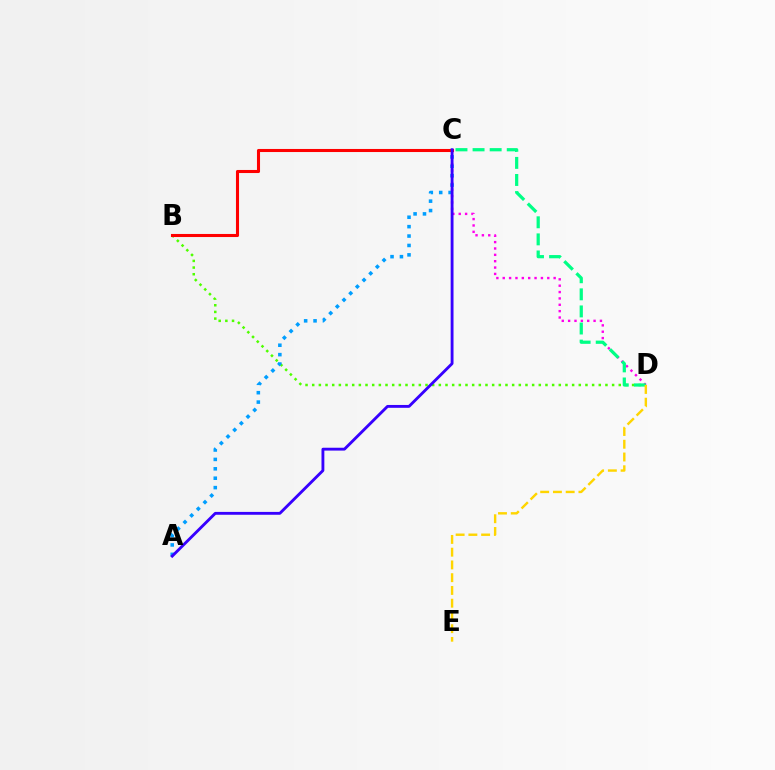{('C', 'D'): [{'color': '#ff00ed', 'line_style': 'dotted', 'thickness': 1.73}, {'color': '#00ff86', 'line_style': 'dashed', 'thickness': 2.32}], ('B', 'D'): [{'color': '#4fff00', 'line_style': 'dotted', 'thickness': 1.81}], ('B', 'C'): [{'color': '#ff0000', 'line_style': 'solid', 'thickness': 2.21}], ('A', 'C'): [{'color': '#009eff', 'line_style': 'dotted', 'thickness': 2.55}, {'color': '#3700ff', 'line_style': 'solid', 'thickness': 2.06}], ('D', 'E'): [{'color': '#ffd500', 'line_style': 'dashed', 'thickness': 1.73}]}